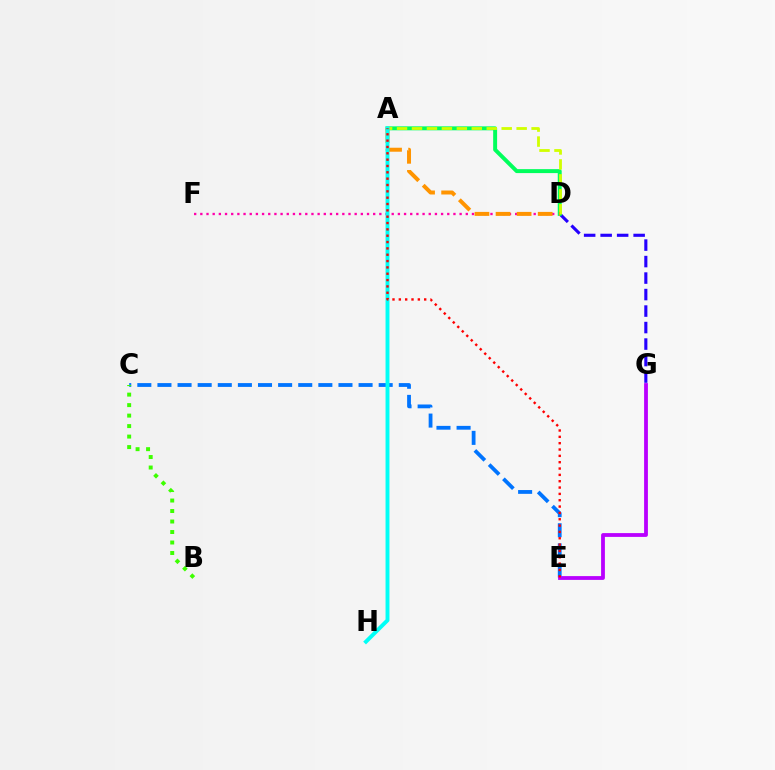{('D', 'F'): [{'color': '#ff00ac', 'line_style': 'dotted', 'thickness': 1.68}], ('D', 'G'): [{'color': '#2500ff', 'line_style': 'dashed', 'thickness': 2.24}], ('C', 'E'): [{'color': '#0074ff', 'line_style': 'dashed', 'thickness': 2.73}], ('A', 'D'): [{'color': '#00ff5c', 'line_style': 'solid', 'thickness': 2.84}, {'color': '#d1ff00', 'line_style': 'dashed', 'thickness': 2.03}, {'color': '#ff9400', 'line_style': 'dashed', 'thickness': 2.86}], ('E', 'G'): [{'color': '#b900ff', 'line_style': 'solid', 'thickness': 2.73}], ('A', 'H'): [{'color': '#00fff6', 'line_style': 'solid', 'thickness': 2.82}], ('B', 'C'): [{'color': '#3dff00', 'line_style': 'dotted', 'thickness': 2.85}], ('A', 'E'): [{'color': '#ff0000', 'line_style': 'dotted', 'thickness': 1.72}]}